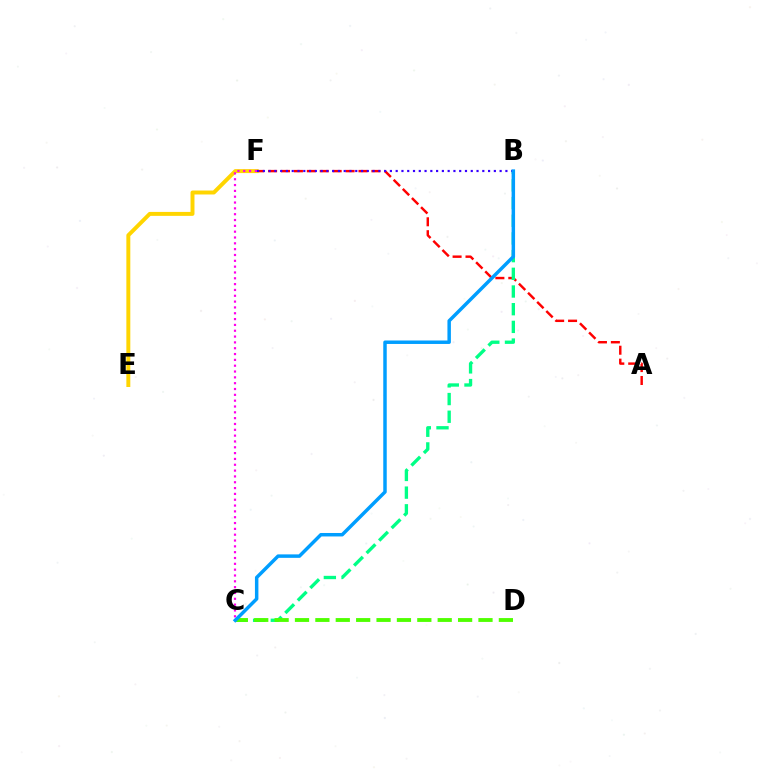{('A', 'F'): [{'color': '#ff0000', 'line_style': 'dashed', 'thickness': 1.75}], ('E', 'F'): [{'color': '#ffd500', 'line_style': 'solid', 'thickness': 2.84}], ('B', 'C'): [{'color': '#00ff86', 'line_style': 'dashed', 'thickness': 2.4}, {'color': '#009eff', 'line_style': 'solid', 'thickness': 2.5}], ('B', 'F'): [{'color': '#3700ff', 'line_style': 'dotted', 'thickness': 1.57}], ('C', 'D'): [{'color': '#4fff00', 'line_style': 'dashed', 'thickness': 2.77}], ('C', 'F'): [{'color': '#ff00ed', 'line_style': 'dotted', 'thickness': 1.58}]}